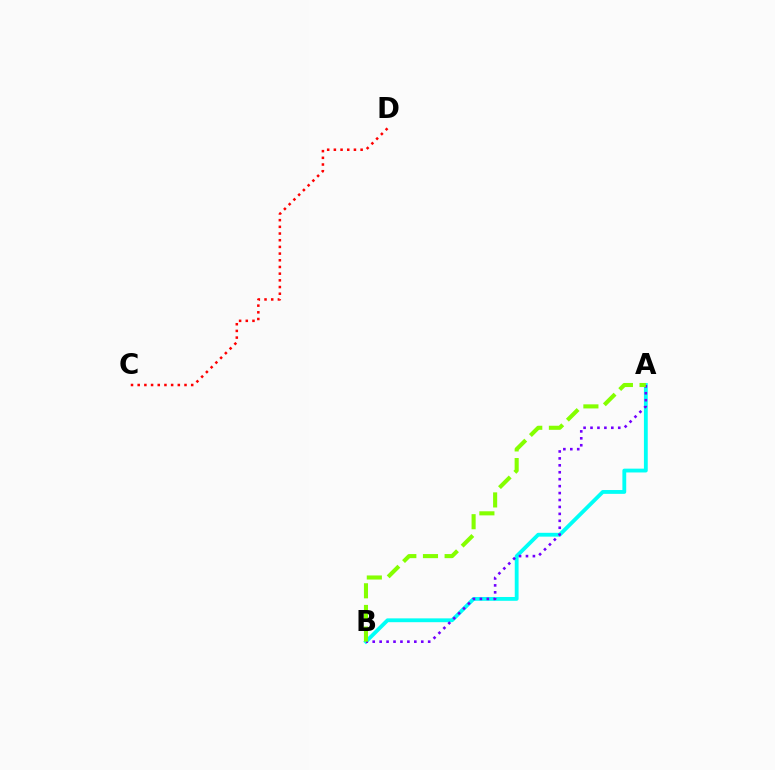{('A', 'B'): [{'color': '#00fff6', 'line_style': 'solid', 'thickness': 2.75}, {'color': '#7200ff', 'line_style': 'dotted', 'thickness': 1.88}, {'color': '#84ff00', 'line_style': 'dashed', 'thickness': 2.94}], ('C', 'D'): [{'color': '#ff0000', 'line_style': 'dotted', 'thickness': 1.82}]}